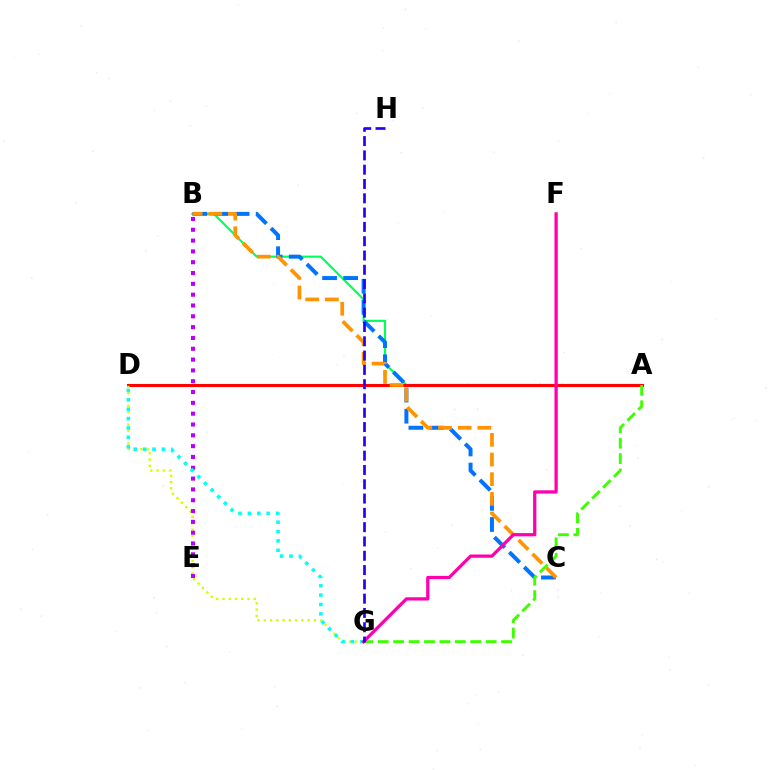{('A', 'B'): [{'color': '#00ff5c', 'line_style': 'solid', 'thickness': 1.55}], ('B', 'C'): [{'color': '#0074ff', 'line_style': 'dashed', 'thickness': 2.87}, {'color': '#ff9400', 'line_style': 'dashed', 'thickness': 2.67}], ('A', 'D'): [{'color': '#ff0000', 'line_style': 'solid', 'thickness': 2.2}], ('D', 'G'): [{'color': '#d1ff00', 'line_style': 'dotted', 'thickness': 1.7}, {'color': '#00fff6', 'line_style': 'dotted', 'thickness': 2.55}], ('B', 'E'): [{'color': '#b900ff', 'line_style': 'dotted', 'thickness': 2.94}], ('A', 'G'): [{'color': '#3dff00', 'line_style': 'dashed', 'thickness': 2.09}], ('F', 'G'): [{'color': '#ff00ac', 'line_style': 'solid', 'thickness': 2.34}], ('G', 'H'): [{'color': '#2500ff', 'line_style': 'dashed', 'thickness': 1.94}]}